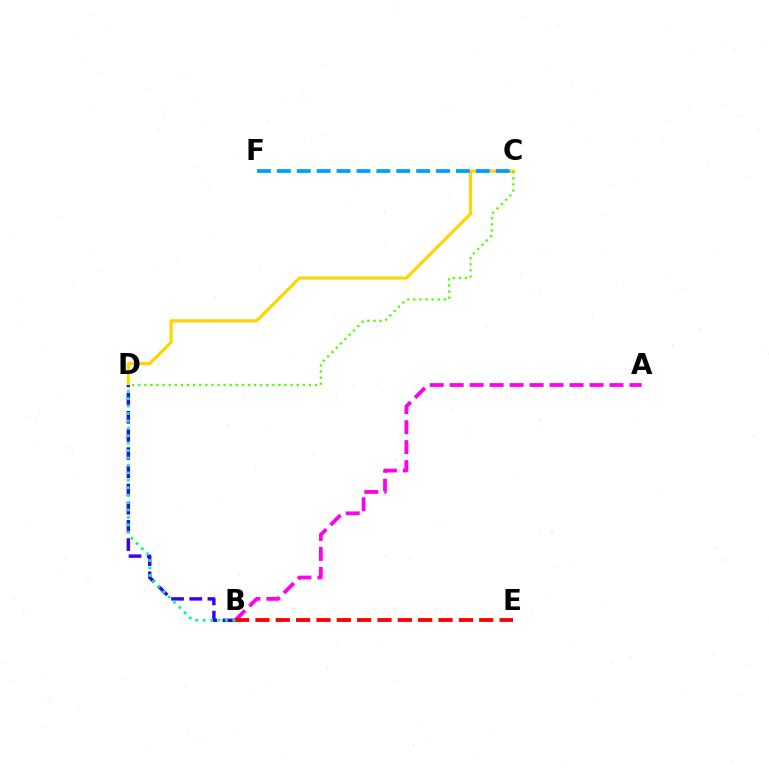{('C', 'D'): [{'color': '#ffd500', 'line_style': 'solid', 'thickness': 2.26}, {'color': '#4fff00', 'line_style': 'dotted', 'thickness': 1.66}], ('B', 'D'): [{'color': '#3700ff', 'line_style': 'dashed', 'thickness': 2.47}, {'color': '#00ff86', 'line_style': 'dotted', 'thickness': 2.02}], ('A', 'B'): [{'color': '#ff00ed', 'line_style': 'dashed', 'thickness': 2.71}], ('B', 'E'): [{'color': '#ff0000', 'line_style': 'dashed', 'thickness': 2.76}], ('C', 'F'): [{'color': '#009eff', 'line_style': 'dashed', 'thickness': 2.7}]}